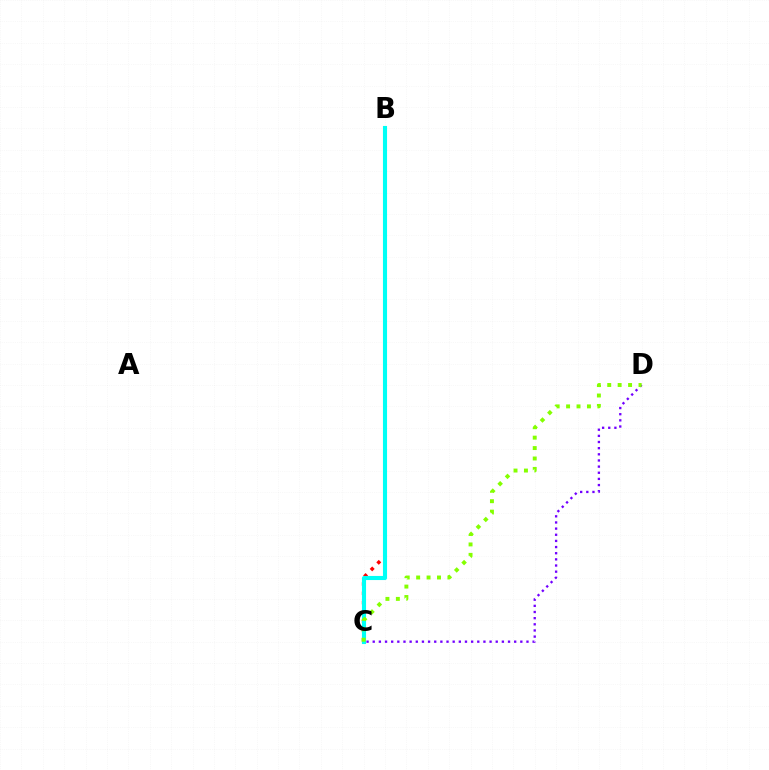{('B', 'C'): [{'color': '#ff0000', 'line_style': 'dotted', 'thickness': 2.53}, {'color': '#00fff6', 'line_style': 'solid', 'thickness': 2.95}], ('C', 'D'): [{'color': '#7200ff', 'line_style': 'dotted', 'thickness': 1.67}, {'color': '#84ff00', 'line_style': 'dotted', 'thickness': 2.83}]}